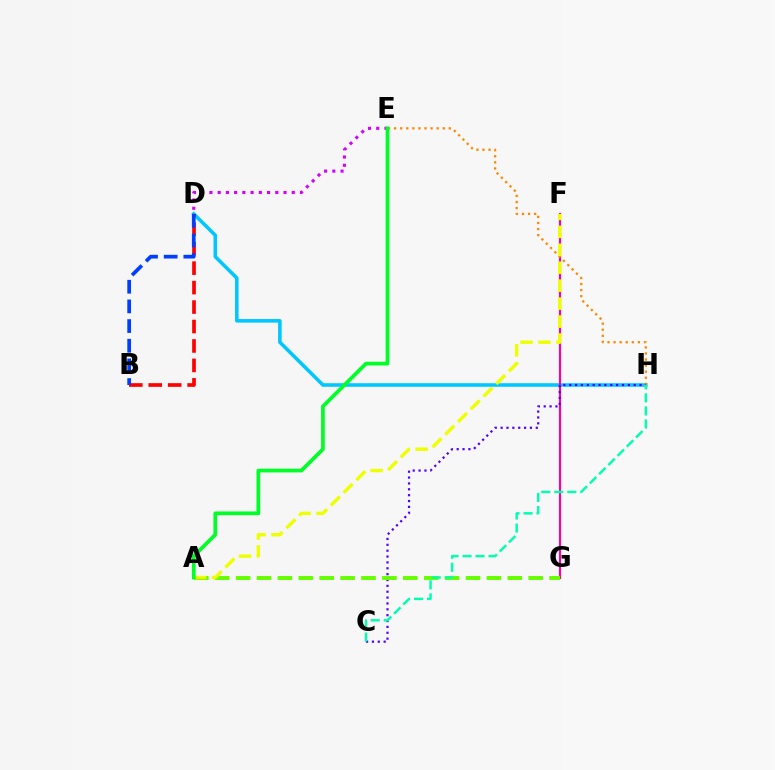{('D', 'H'): [{'color': '#00c7ff', 'line_style': 'solid', 'thickness': 2.56}], ('F', 'G'): [{'color': '#ff00a0', 'line_style': 'solid', 'thickness': 1.55}], ('B', 'D'): [{'color': '#ff0000', 'line_style': 'dashed', 'thickness': 2.64}, {'color': '#003fff', 'line_style': 'dashed', 'thickness': 2.67}], ('E', 'H'): [{'color': '#ff8800', 'line_style': 'dotted', 'thickness': 1.65}], ('C', 'H'): [{'color': '#4f00ff', 'line_style': 'dotted', 'thickness': 1.59}, {'color': '#00ffaf', 'line_style': 'dashed', 'thickness': 1.77}], ('A', 'G'): [{'color': '#66ff00', 'line_style': 'dashed', 'thickness': 2.84}], ('D', 'E'): [{'color': '#d600ff', 'line_style': 'dotted', 'thickness': 2.24}], ('A', 'F'): [{'color': '#eeff00', 'line_style': 'dashed', 'thickness': 2.44}], ('A', 'E'): [{'color': '#00ff27', 'line_style': 'solid', 'thickness': 2.67}]}